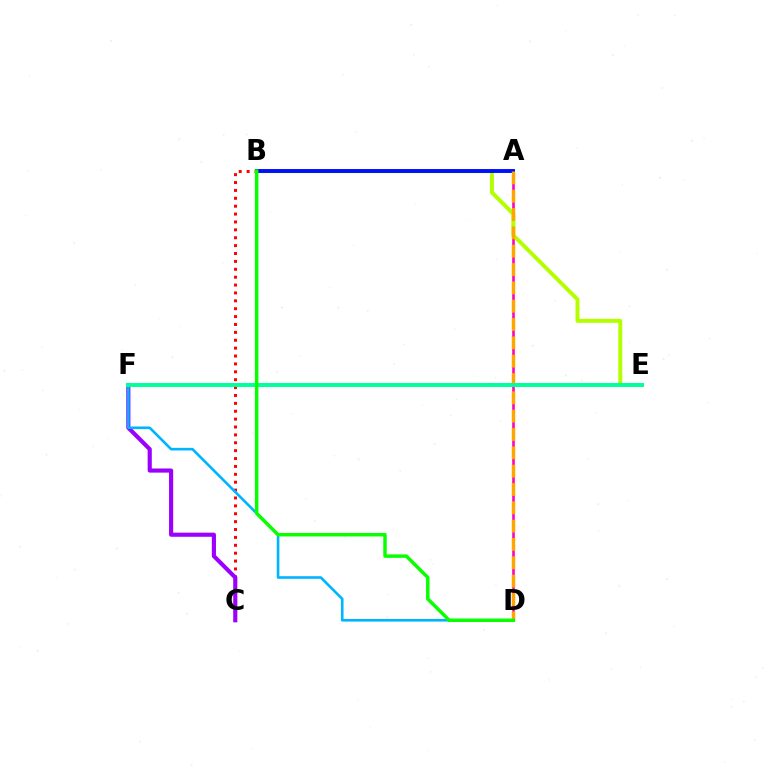{('A', 'D'): [{'color': '#ff00bd', 'line_style': 'solid', 'thickness': 1.86}, {'color': '#ffa500', 'line_style': 'dashed', 'thickness': 2.49}], ('B', 'C'): [{'color': '#ff0000', 'line_style': 'dotted', 'thickness': 2.14}], ('C', 'F'): [{'color': '#9b00ff', 'line_style': 'solid', 'thickness': 2.98}], ('D', 'F'): [{'color': '#00b5ff', 'line_style': 'solid', 'thickness': 1.89}], ('B', 'E'): [{'color': '#b3ff00', 'line_style': 'solid', 'thickness': 2.86}], ('A', 'B'): [{'color': '#0010ff', 'line_style': 'solid', 'thickness': 2.82}], ('E', 'F'): [{'color': '#00ff9d', 'line_style': 'solid', 'thickness': 2.84}], ('B', 'D'): [{'color': '#08ff00', 'line_style': 'solid', 'thickness': 2.49}]}